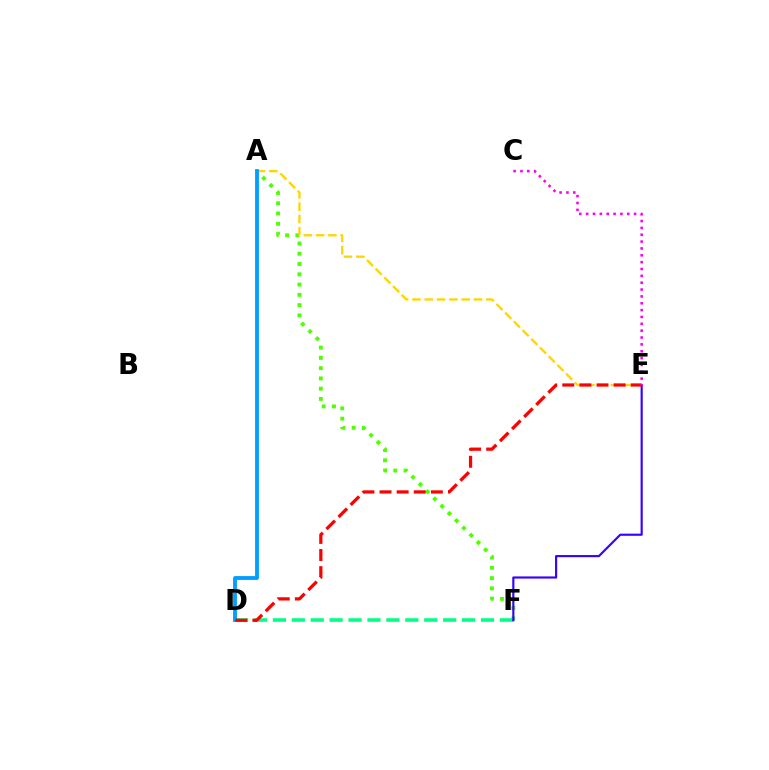{('A', 'F'): [{'color': '#4fff00', 'line_style': 'dotted', 'thickness': 2.79}], ('D', 'F'): [{'color': '#00ff86', 'line_style': 'dashed', 'thickness': 2.57}], ('A', 'E'): [{'color': '#ffd500', 'line_style': 'dashed', 'thickness': 1.67}], ('E', 'F'): [{'color': '#3700ff', 'line_style': 'solid', 'thickness': 1.55}], ('A', 'D'): [{'color': '#009eff', 'line_style': 'solid', 'thickness': 2.76}], ('D', 'E'): [{'color': '#ff0000', 'line_style': 'dashed', 'thickness': 2.32}], ('C', 'E'): [{'color': '#ff00ed', 'line_style': 'dotted', 'thickness': 1.86}]}